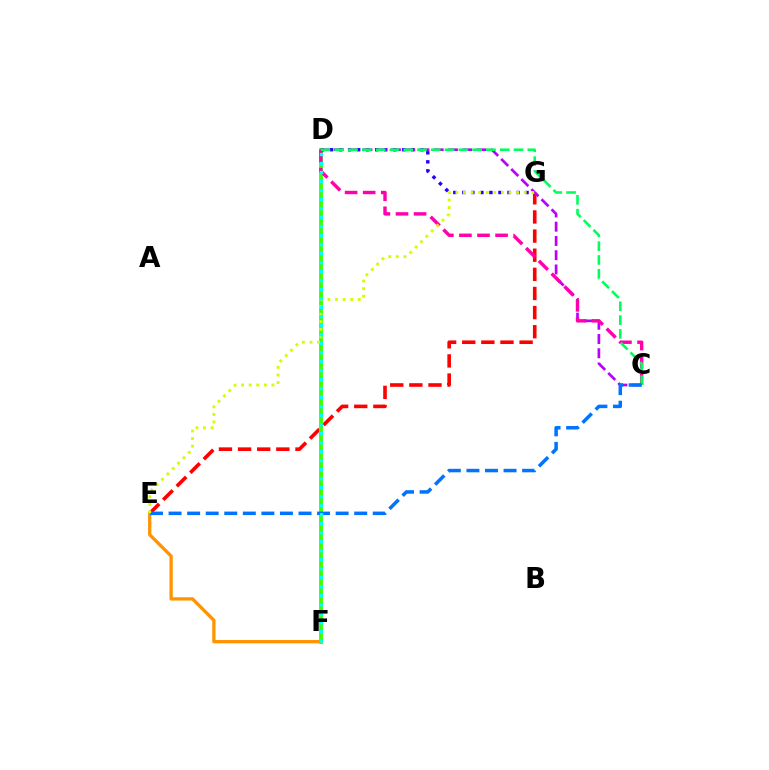{('E', 'G'): [{'color': '#ff0000', 'line_style': 'dashed', 'thickness': 2.6}, {'color': '#d1ff00', 'line_style': 'dotted', 'thickness': 2.06}], ('E', 'F'): [{'color': '#ff9400', 'line_style': 'solid', 'thickness': 2.38}], ('D', 'F'): [{'color': '#3dff00', 'line_style': 'solid', 'thickness': 2.77}, {'color': '#00fff6', 'line_style': 'dotted', 'thickness': 2.45}], ('D', 'G'): [{'color': '#2500ff', 'line_style': 'dotted', 'thickness': 2.45}], ('C', 'D'): [{'color': '#b900ff', 'line_style': 'dashed', 'thickness': 1.94}, {'color': '#ff00ac', 'line_style': 'dashed', 'thickness': 2.45}, {'color': '#00ff5c', 'line_style': 'dashed', 'thickness': 1.87}], ('C', 'E'): [{'color': '#0074ff', 'line_style': 'dashed', 'thickness': 2.52}]}